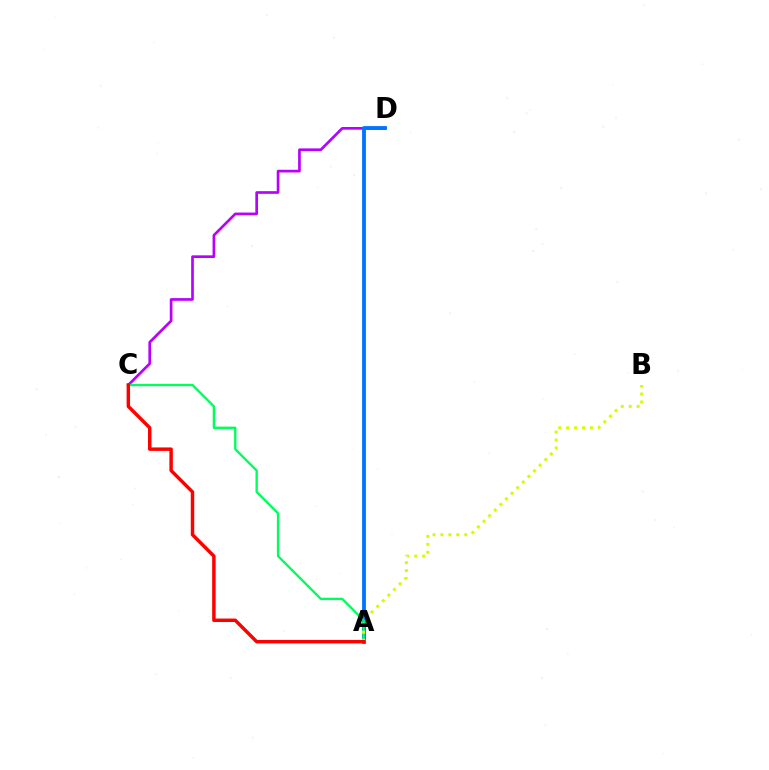{('C', 'D'): [{'color': '#b900ff', 'line_style': 'solid', 'thickness': 1.93}], ('A', 'D'): [{'color': '#0074ff', 'line_style': 'solid', 'thickness': 2.75}], ('A', 'C'): [{'color': '#00ff5c', 'line_style': 'solid', 'thickness': 1.7}, {'color': '#ff0000', 'line_style': 'solid', 'thickness': 2.49}], ('A', 'B'): [{'color': '#d1ff00', 'line_style': 'dotted', 'thickness': 2.16}]}